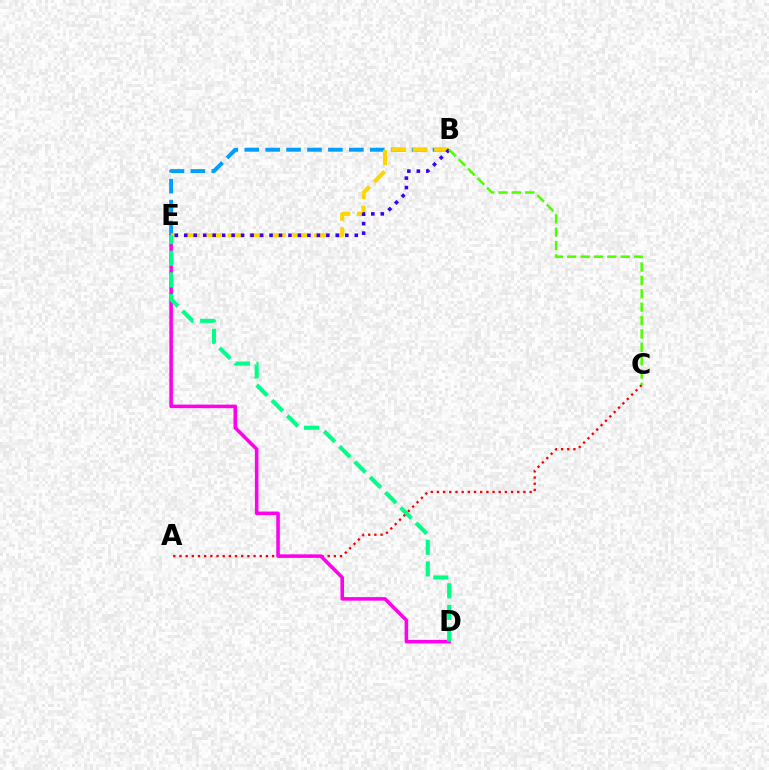{('A', 'C'): [{'color': '#ff0000', 'line_style': 'dotted', 'thickness': 1.68}], ('D', 'E'): [{'color': '#ff00ed', 'line_style': 'solid', 'thickness': 2.56}, {'color': '#00ff86', 'line_style': 'dashed', 'thickness': 2.94}], ('B', 'E'): [{'color': '#009eff', 'line_style': 'dashed', 'thickness': 2.84}, {'color': '#ffd500', 'line_style': 'dashed', 'thickness': 2.92}, {'color': '#3700ff', 'line_style': 'dotted', 'thickness': 2.57}], ('B', 'C'): [{'color': '#4fff00', 'line_style': 'dashed', 'thickness': 1.82}]}